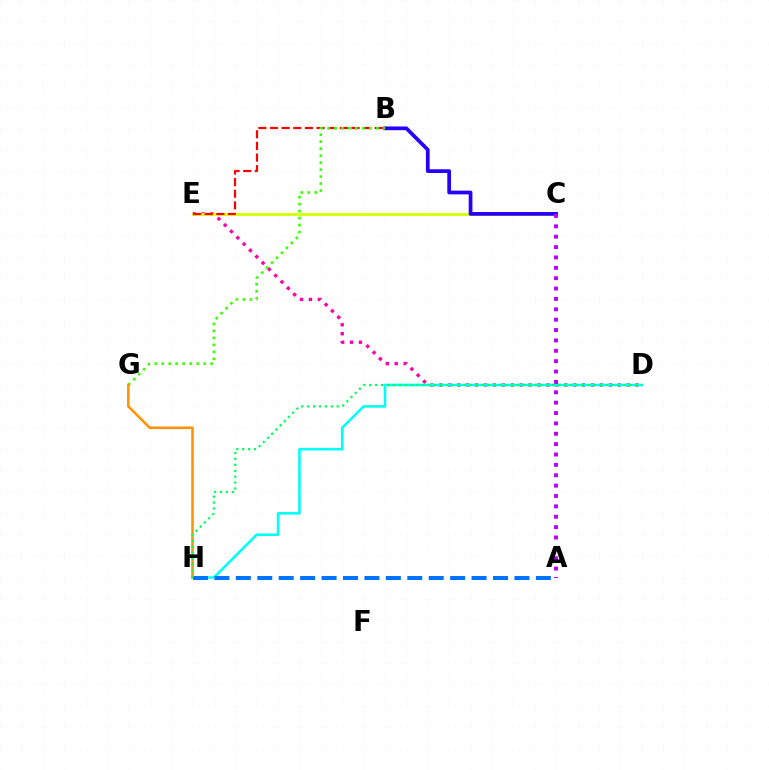{('D', 'E'): [{'color': '#ff00ac', 'line_style': 'dotted', 'thickness': 2.42}], ('D', 'H'): [{'color': '#00fff6', 'line_style': 'solid', 'thickness': 1.85}, {'color': '#00ff5c', 'line_style': 'dotted', 'thickness': 1.6}], ('C', 'E'): [{'color': '#d1ff00', 'line_style': 'solid', 'thickness': 2.0}], ('B', 'C'): [{'color': '#2500ff', 'line_style': 'solid', 'thickness': 2.68}], ('B', 'E'): [{'color': '#ff0000', 'line_style': 'dashed', 'thickness': 1.58}], ('A', 'C'): [{'color': '#b900ff', 'line_style': 'dotted', 'thickness': 2.82}], ('B', 'G'): [{'color': '#3dff00', 'line_style': 'dotted', 'thickness': 1.9}], ('G', 'H'): [{'color': '#ff9400', 'line_style': 'solid', 'thickness': 1.86}], ('A', 'H'): [{'color': '#0074ff', 'line_style': 'dashed', 'thickness': 2.91}]}